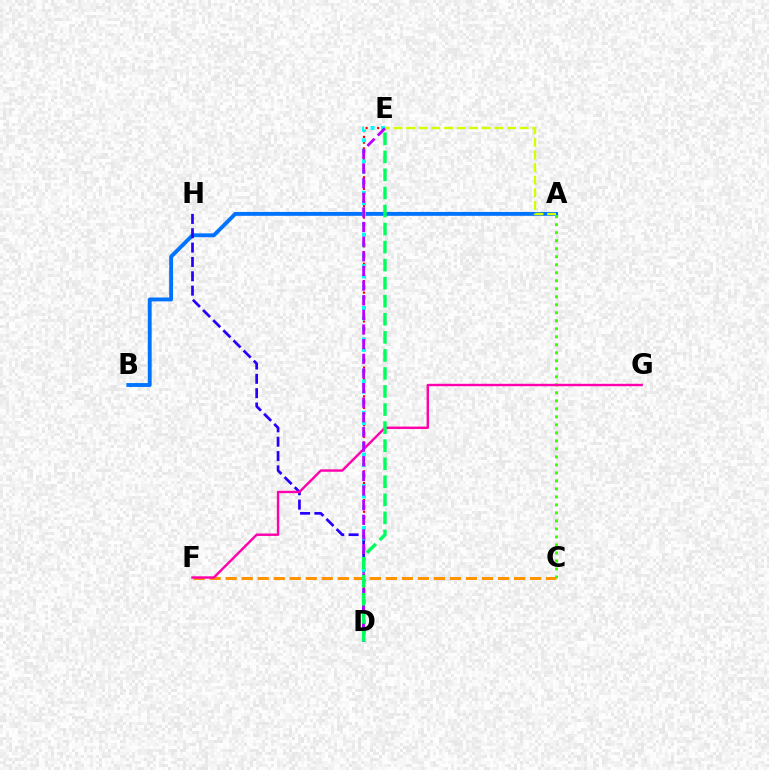{('A', 'B'): [{'color': '#0074ff', 'line_style': 'solid', 'thickness': 2.79}], ('C', 'F'): [{'color': '#ff9400', 'line_style': 'dashed', 'thickness': 2.18}], ('D', 'E'): [{'color': '#ff0000', 'line_style': 'dotted', 'thickness': 1.57}, {'color': '#00fff6', 'line_style': 'dotted', 'thickness': 2.85}, {'color': '#b900ff', 'line_style': 'dashed', 'thickness': 1.99}, {'color': '#00ff5c', 'line_style': 'dashed', 'thickness': 2.45}], ('D', 'H'): [{'color': '#2500ff', 'line_style': 'dashed', 'thickness': 1.95}], ('A', 'C'): [{'color': '#3dff00', 'line_style': 'dotted', 'thickness': 2.18}], ('A', 'E'): [{'color': '#d1ff00', 'line_style': 'dashed', 'thickness': 1.71}], ('F', 'G'): [{'color': '#ff00ac', 'line_style': 'solid', 'thickness': 1.73}]}